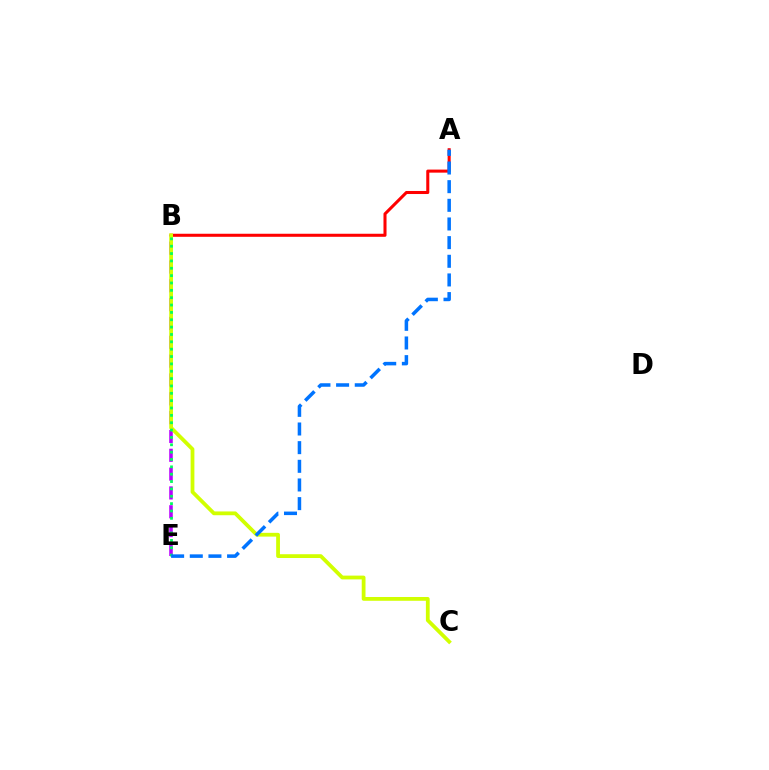{('A', 'B'): [{'color': '#ff0000', 'line_style': 'solid', 'thickness': 2.19}], ('B', 'E'): [{'color': '#b900ff', 'line_style': 'dashed', 'thickness': 2.56}, {'color': '#00ff5c', 'line_style': 'dotted', 'thickness': 2.0}], ('B', 'C'): [{'color': '#d1ff00', 'line_style': 'solid', 'thickness': 2.72}], ('A', 'E'): [{'color': '#0074ff', 'line_style': 'dashed', 'thickness': 2.53}]}